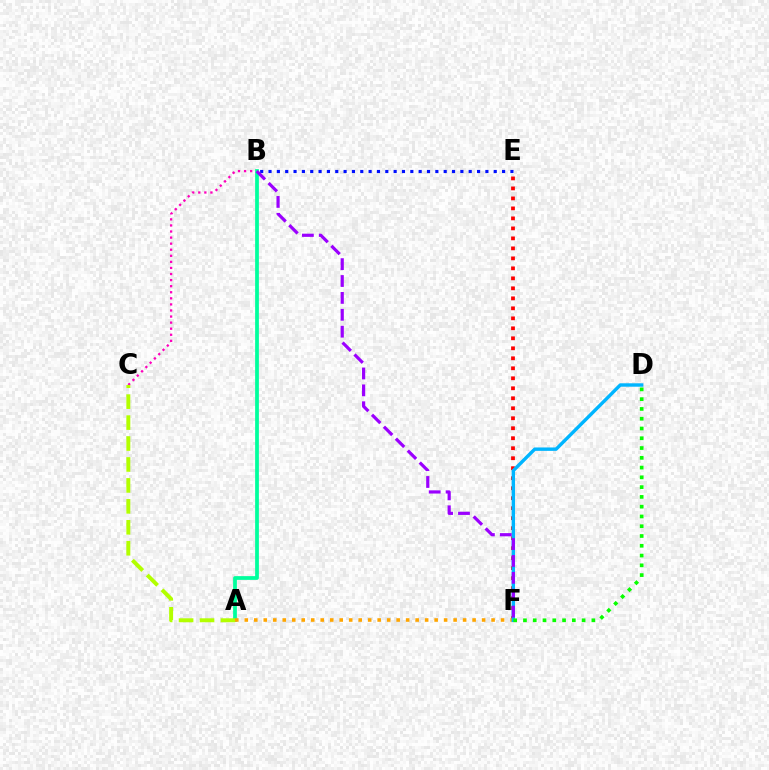{('B', 'C'): [{'color': '#ff00bd', 'line_style': 'dotted', 'thickness': 1.65}], ('A', 'B'): [{'color': '#00ff9d', 'line_style': 'solid', 'thickness': 2.7}], ('A', 'C'): [{'color': '#b3ff00', 'line_style': 'dashed', 'thickness': 2.85}], ('E', 'F'): [{'color': '#ff0000', 'line_style': 'dotted', 'thickness': 2.72}], ('A', 'F'): [{'color': '#ffa500', 'line_style': 'dotted', 'thickness': 2.58}], ('D', 'F'): [{'color': '#00b5ff', 'line_style': 'solid', 'thickness': 2.45}, {'color': '#08ff00', 'line_style': 'dotted', 'thickness': 2.66}], ('B', 'E'): [{'color': '#0010ff', 'line_style': 'dotted', 'thickness': 2.27}], ('B', 'F'): [{'color': '#9b00ff', 'line_style': 'dashed', 'thickness': 2.29}]}